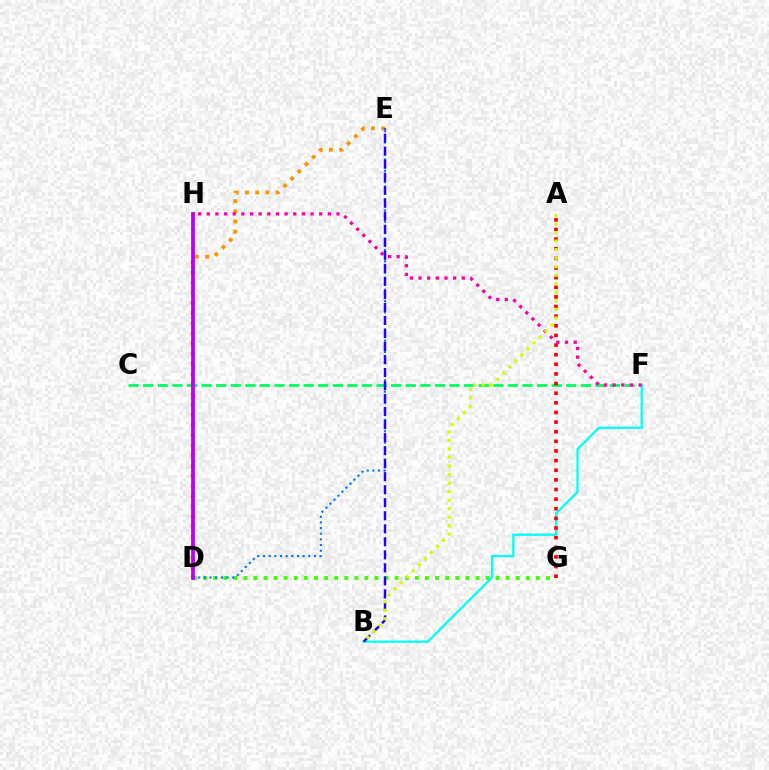{('D', 'G'): [{'color': '#3dff00', 'line_style': 'dotted', 'thickness': 2.74}], ('C', 'F'): [{'color': '#00ff5c', 'line_style': 'dashed', 'thickness': 1.98}], ('D', 'E'): [{'color': '#0074ff', 'line_style': 'dotted', 'thickness': 1.54}, {'color': '#ff9400', 'line_style': 'dotted', 'thickness': 2.76}], ('B', 'F'): [{'color': '#00fff6', 'line_style': 'solid', 'thickness': 1.62}], ('A', 'G'): [{'color': '#ff0000', 'line_style': 'dotted', 'thickness': 2.62}], ('D', 'H'): [{'color': '#b900ff', 'line_style': 'solid', 'thickness': 2.71}], ('F', 'H'): [{'color': '#ff00ac', 'line_style': 'dotted', 'thickness': 2.35}], ('B', 'E'): [{'color': '#2500ff', 'line_style': 'dashed', 'thickness': 1.77}], ('A', 'B'): [{'color': '#d1ff00', 'line_style': 'dotted', 'thickness': 2.32}]}